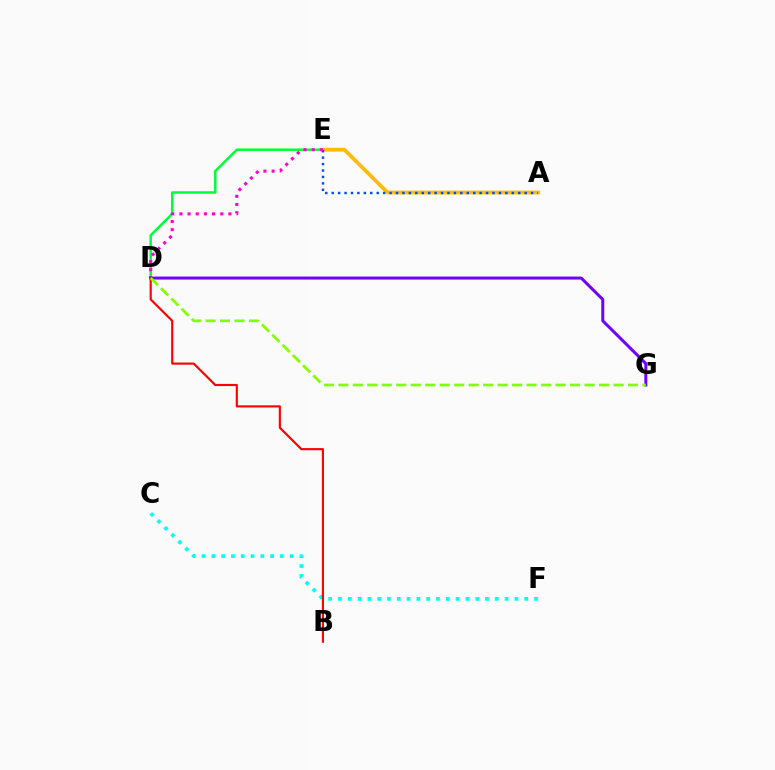{('C', 'F'): [{'color': '#00fff6', 'line_style': 'dotted', 'thickness': 2.66}], ('D', 'E'): [{'color': '#00ff39', 'line_style': 'solid', 'thickness': 1.8}, {'color': '#ff00cf', 'line_style': 'dotted', 'thickness': 2.22}], ('A', 'E'): [{'color': '#ffbd00', 'line_style': 'solid', 'thickness': 2.71}, {'color': '#004bff', 'line_style': 'dotted', 'thickness': 1.75}], ('D', 'G'): [{'color': '#7200ff', 'line_style': 'solid', 'thickness': 2.17}, {'color': '#84ff00', 'line_style': 'dashed', 'thickness': 1.97}], ('B', 'D'): [{'color': '#ff0000', 'line_style': 'solid', 'thickness': 1.54}]}